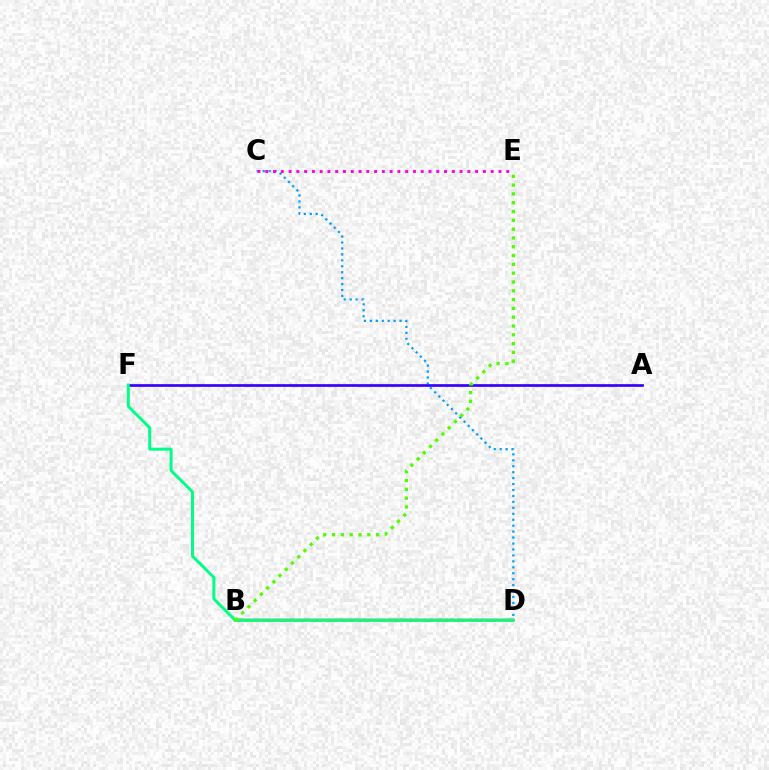{('B', 'D'): [{'color': '#ffd500', 'line_style': 'dashed', 'thickness': 2.18}, {'color': '#ff0000', 'line_style': 'solid', 'thickness': 1.77}], ('C', 'D'): [{'color': '#009eff', 'line_style': 'dotted', 'thickness': 1.61}], ('C', 'E'): [{'color': '#ff00ed', 'line_style': 'dotted', 'thickness': 2.11}], ('A', 'F'): [{'color': '#3700ff', 'line_style': 'solid', 'thickness': 1.94}], ('D', 'F'): [{'color': '#00ff86', 'line_style': 'solid', 'thickness': 2.14}], ('B', 'E'): [{'color': '#4fff00', 'line_style': 'dotted', 'thickness': 2.39}]}